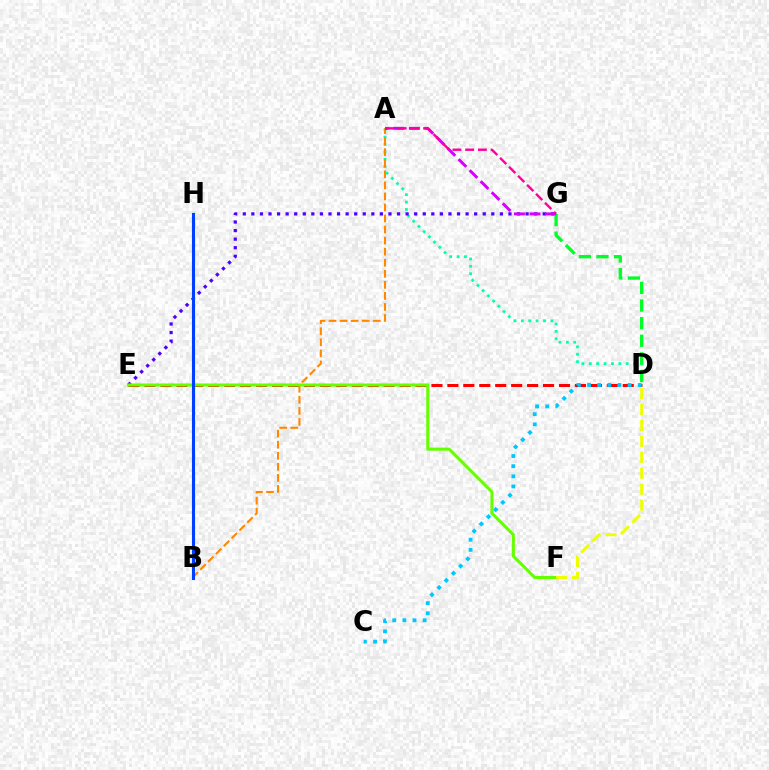{('D', 'E'): [{'color': '#ff0000', 'line_style': 'dashed', 'thickness': 2.17}], ('A', 'D'): [{'color': '#00ffaf', 'line_style': 'dotted', 'thickness': 2.01}], ('C', 'D'): [{'color': '#00c7ff', 'line_style': 'dotted', 'thickness': 2.76}], ('A', 'B'): [{'color': '#ff8800', 'line_style': 'dashed', 'thickness': 1.5}], ('E', 'G'): [{'color': '#4f00ff', 'line_style': 'dotted', 'thickness': 2.33}], ('D', 'G'): [{'color': '#00ff27', 'line_style': 'dashed', 'thickness': 2.39}], ('A', 'G'): [{'color': '#d600ff', 'line_style': 'dashed', 'thickness': 2.12}, {'color': '#ff00a0', 'line_style': 'dashed', 'thickness': 1.73}], ('E', 'F'): [{'color': '#66ff00', 'line_style': 'solid', 'thickness': 2.2}], ('D', 'F'): [{'color': '#eeff00', 'line_style': 'dashed', 'thickness': 2.16}], ('B', 'H'): [{'color': '#003fff', 'line_style': 'solid', 'thickness': 2.23}]}